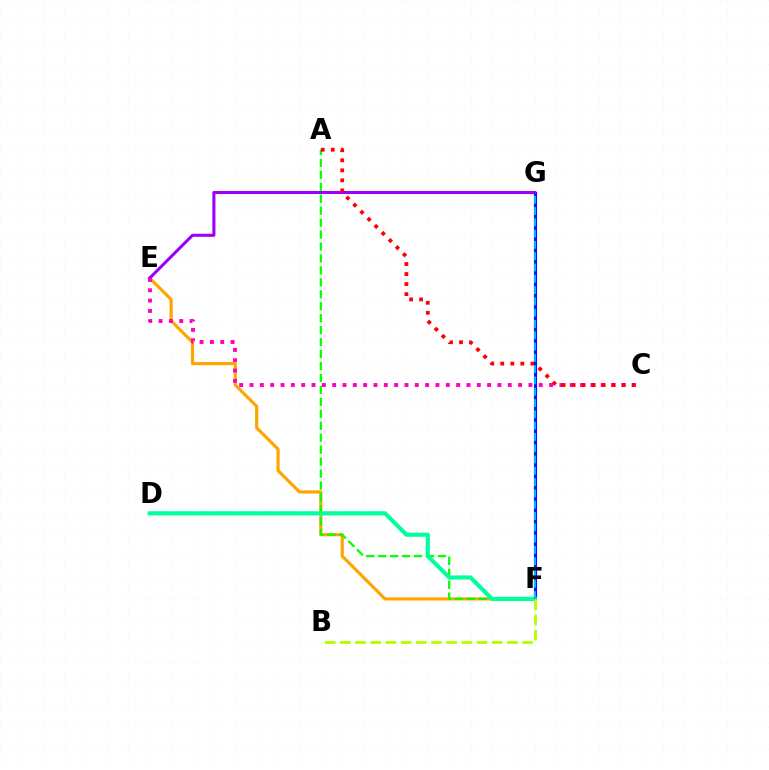{('F', 'G'): [{'color': '#0010ff', 'line_style': 'solid', 'thickness': 2.25}, {'color': '#00b5ff', 'line_style': 'dashed', 'thickness': 1.53}], ('E', 'F'): [{'color': '#ffa500', 'line_style': 'solid', 'thickness': 2.28}], ('E', 'G'): [{'color': '#9b00ff', 'line_style': 'solid', 'thickness': 2.21}], ('A', 'F'): [{'color': '#08ff00', 'line_style': 'dashed', 'thickness': 1.62}], ('C', 'E'): [{'color': '#ff00bd', 'line_style': 'dotted', 'thickness': 2.81}], ('D', 'F'): [{'color': '#00ff9d', 'line_style': 'solid', 'thickness': 2.98}], ('B', 'F'): [{'color': '#b3ff00', 'line_style': 'dashed', 'thickness': 2.06}], ('A', 'C'): [{'color': '#ff0000', 'line_style': 'dotted', 'thickness': 2.72}]}